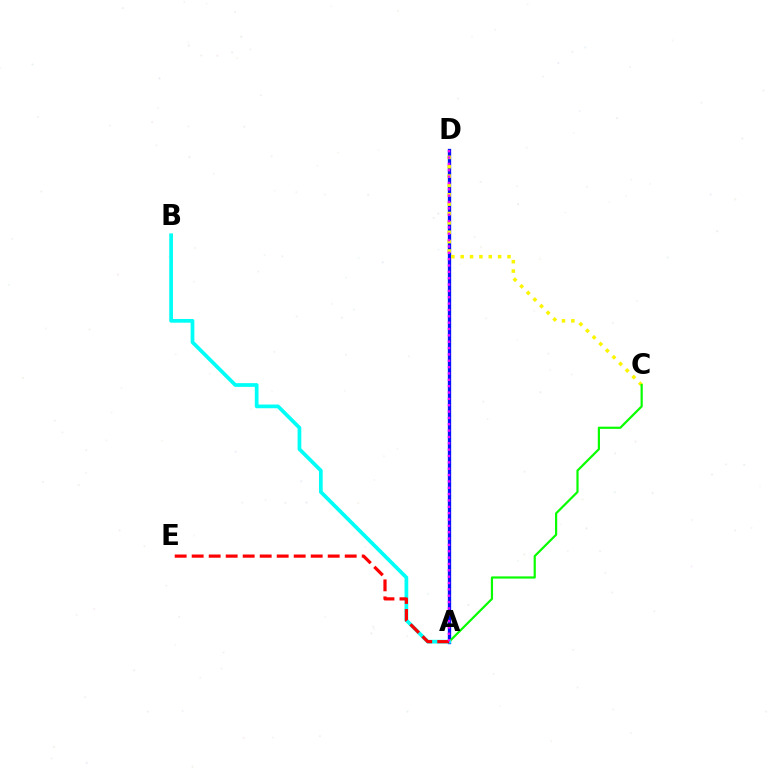{('A', 'D'): [{'color': '#0010ff', 'line_style': 'solid', 'thickness': 2.39}, {'color': '#ee00ff', 'line_style': 'dotted', 'thickness': 1.73}], ('C', 'D'): [{'color': '#fcf500', 'line_style': 'dotted', 'thickness': 2.54}], ('A', 'C'): [{'color': '#08ff00', 'line_style': 'solid', 'thickness': 1.58}], ('A', 'B'): [{'color': '#00fff6', 'line_style': 'solid', 'thickness': 2.68}], ('A', 'E'): [{'color': '#ff0000', 'line_style': 'dashed', 'thickness': 2.31}]}